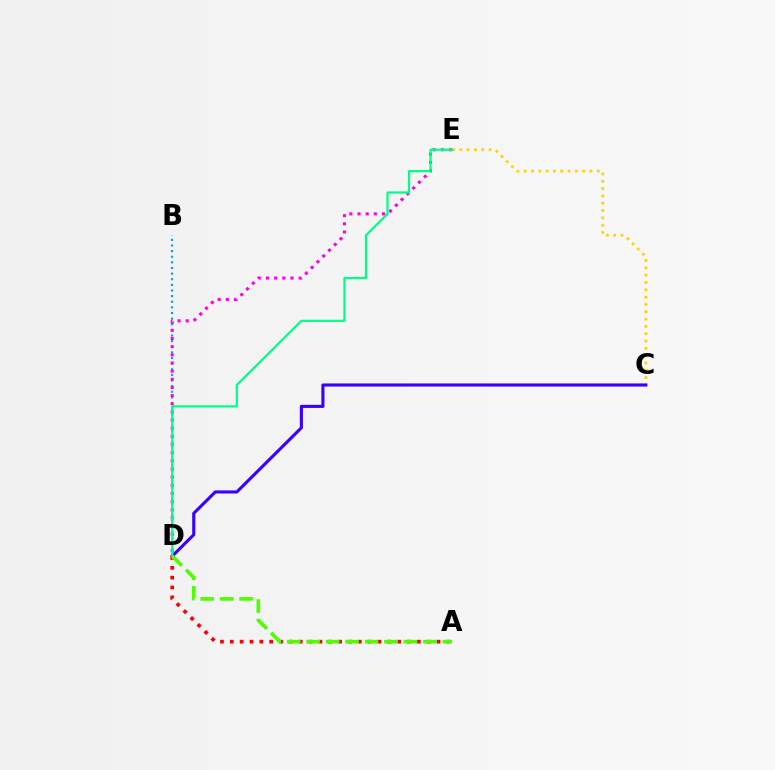{('B', 'D'): [{'color': '#009eff', 'line_style': 'dotted', 'thickness': 1.53}], ('C', 'E'): [{'color': '#ffd500', 'line_style': 'dotted', 'thickness': 1.99}], ('D', 'E'): [{'color': '#ff00ed', 'line_style': 'dotted', 'thickness': 2.22}, {'color': '#00ff86', 'line_style': 'solid', 'thickness': 1.59}], ('C', 'D'): [{'color': '#3700ff', 'line_style': 'solid', 'thickness': 2.23}], ('A', 'D'): [{'color': '#ff0000', 'line_style': 'dotted', 'thickness': 2.67}, {'color': '#4fff00', 'line_style': 'dashed', 'thickness': 2.64}]}